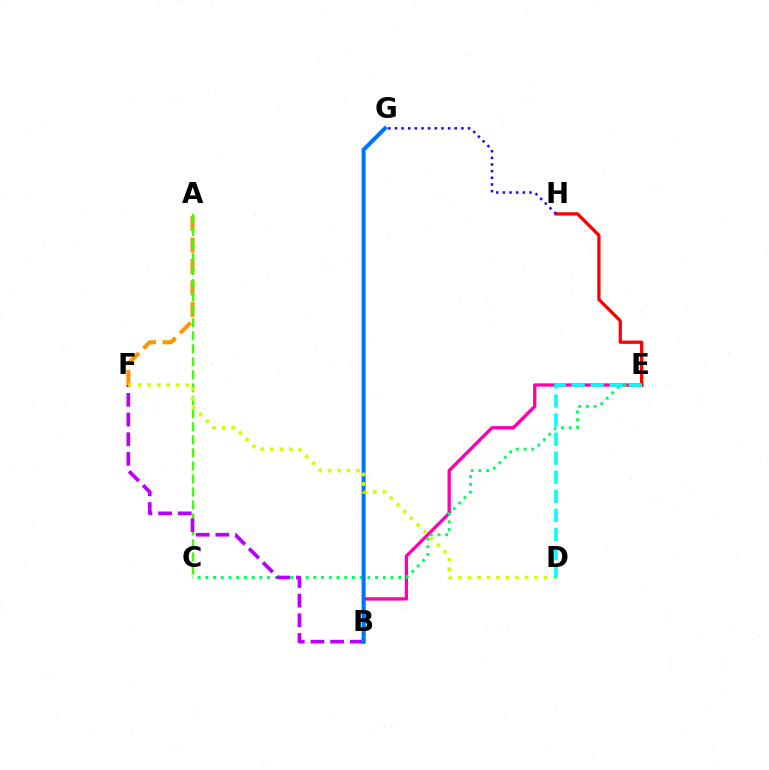{('B', 'E'): [{'color': '#ff00ac', 'line_style': 'solid', 'thickness': 2.38}], ('A', 'F'): [{'color': '#ff9400', 'line_style': 'dashed', 'thickness': 2.91}], ('A', 'C'): [{'color': '#3dff00', 'line_style': 'dashed', 'thickness': 1.77}], ('C', 'E'): [{'color': '#00ff5c', 'line_style': 'dotted', 'thickness': 2.1}], ('E', 'H'): [{'color': '#ff0000', 'line_style': 'solid', 'thickness': 2.36}], ('G', 'H'): [{'color': '#2500ff', 'line_style': 'dotted', 'thickness': 1.81}], ('B', 'F'): [{'color': '#b900ff', 'line_style': 'dashed', 'thickness': 2.67}], ('B', 'G'): [{'color': '#0074ff', 'line_style': 'solid', 'thickness': 2.9}], ('D', 'F'): [{'color': '#d1ff00', 'line_style': 'dotted', 'thickness': 2.58}], ('D', 'E'): [{'color': '#00fff6', 'line_style': 'dashed', 'thickness': 2.59}]}